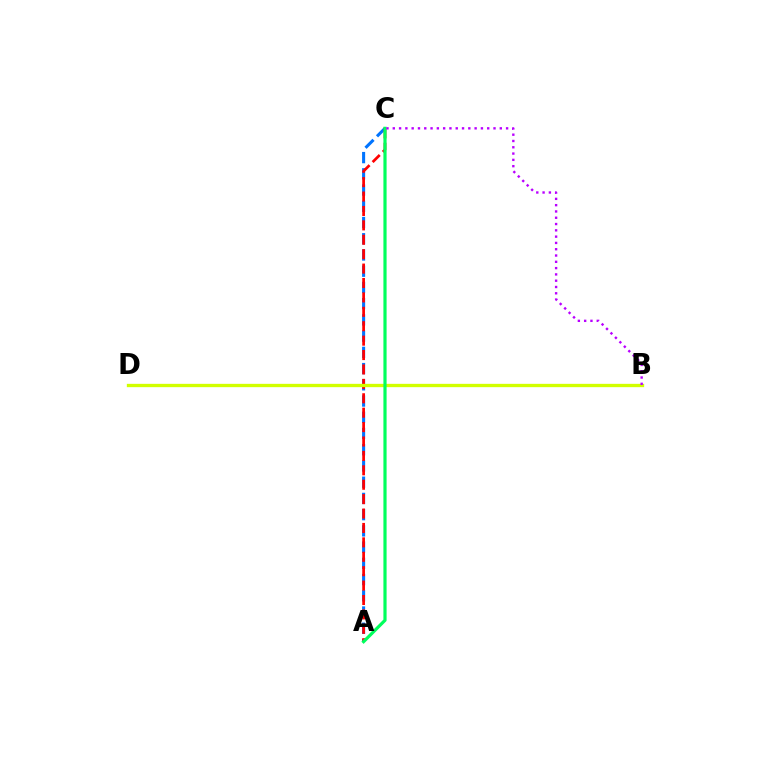{('A', 'C'): [{'color': '#0074ff', 'line_style': 'dashed', 'thickness': 2.2}, {'color': '#ff0000', 'line_style': 'dashed', 'thickness': 1.96}, {'color': '#00ff5c', 'line_style': 'solid', 'thickness': 2.3}], ('B', 'D'): [{'color': '#d1ff00', 'line_style': 'solid', 'thickness': 2.39}], ('B', 'C'): [{'color': '#b900ff', 'line_style': 'dotted', 'thickness': 1.71}]}